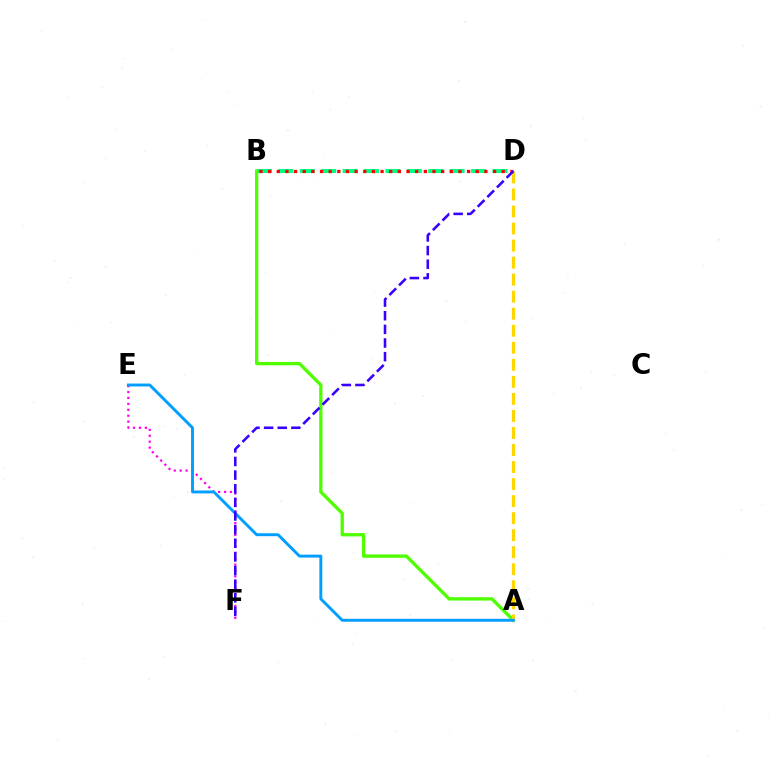{('E', 'F'): [{'color': '#ff00ed', 'line_style': 'dotted', 'thickness': 1.61}], ('B', 'D'): [{'color': '#00ff86', 'line_style': 'dashed', 'thickness': 2.91}, {'color': '#ff0000', 'line_style': 'dotted', 'thickness': 2.35}], ('A', 'B'): [{'color': '#4fff00', 'line_style': 'solid', 'thickness': 2.39}], ('A', 'D'): [{'color': '#ffd500', 'line_style': 'dashed', 'thickness': 2.31}], ('A', 'E'): [{'color': '#009eff', 'line_style': 'solid', 'thickness': 2.1}], ('D', 'F'): [{'color': '#3700ff', 'line_style': 'dashed', 'thickness': 1.85}]}